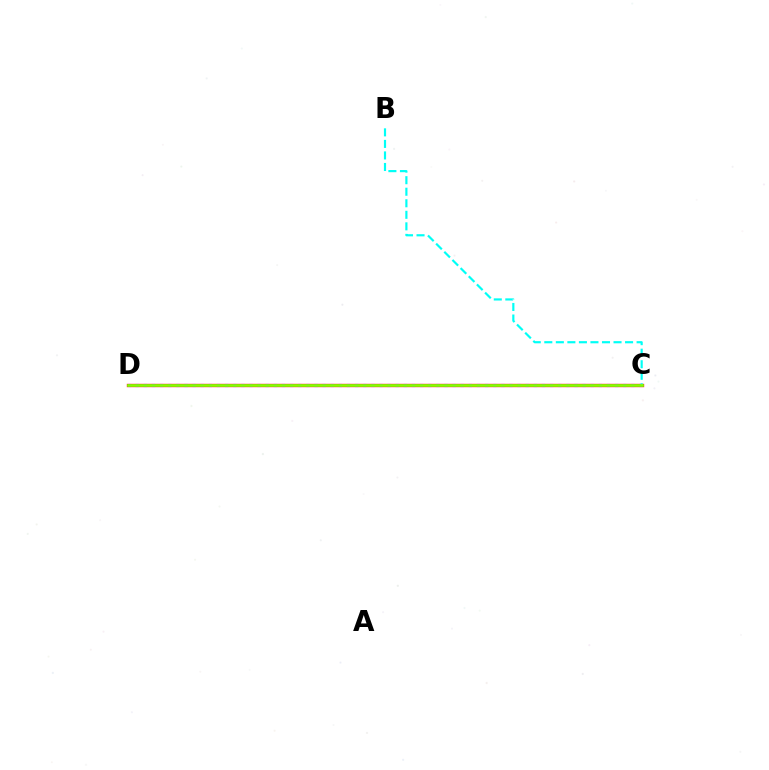{('C', 'D'): [{'color': '#ff0000', 'line_style': 'solid', 'thickness': 2.41}, {'color': '#7200ff', 'line_style': 'dotted', 'thickness': 2.21}, {'color': '#84ff00', 'line_style': 'solid', 'thickness': 1.98}], ('B', 'C'): [{'color': '#00fff6', 'line_style': 'dashed', 'thickness': 1.57}]}